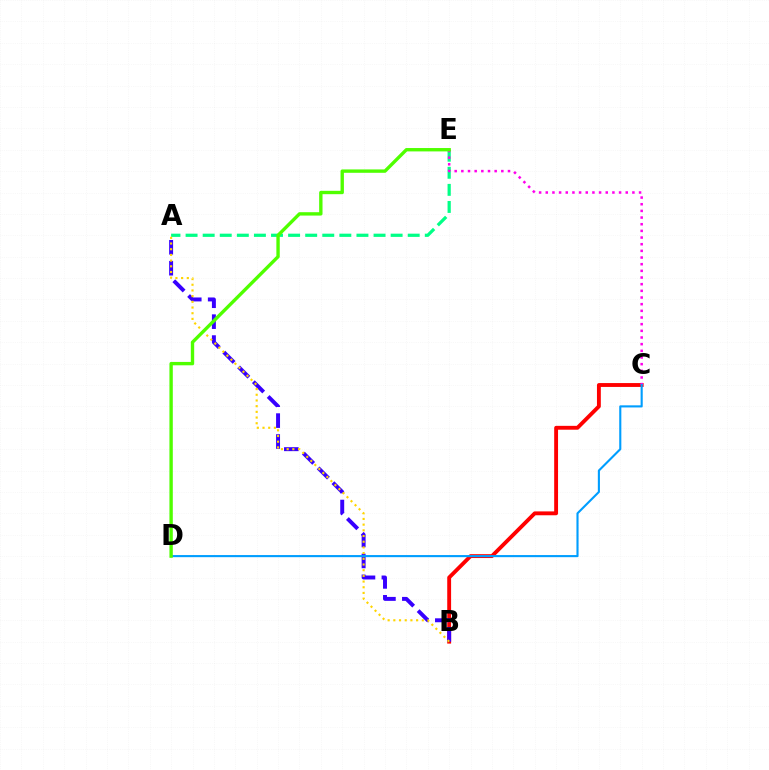{('B', 'C'): [{'color': '#ff0000', 'line_style': 'solid', 'thickness': 2.78}], ('A', 'B'): [{'color': '#3700ff', 'line_style': 'dashed', 'thickness': 2.84}, {'color': '#ffd500', 'line_style': 'dotted', 'thickness': 1.55}], ('A', 'E'): [{'color': '#00ff86', 'line_style': 'dashed', 'thickness': 2.32}], ('C', 'E'): [{'color': '#ff00ed', 'line_style': 'dotted', 'thickness': 1.81}], ('C', 'D'): [{'color': '#009eff', 'line_style': 'solid', 'thickness': 1.52}], ('D', 'E'): [{'color': '#4fff00', 'line_style': 'solid', 'thickness': 2.43}]}